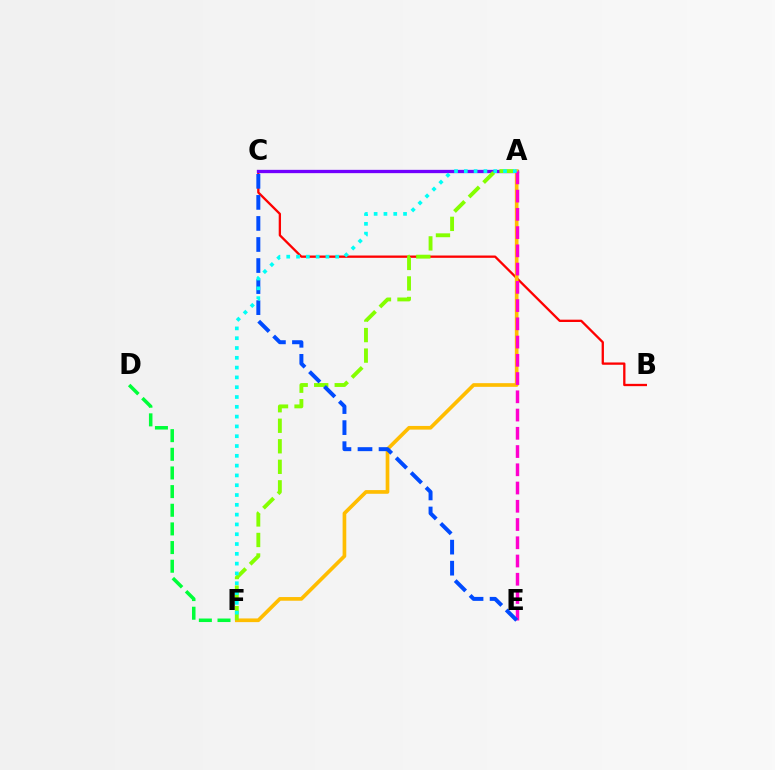{('B', 'C'): [{'color': '#ff0000', 'line_style': 'solid', 'thickness': 1.66}], ('D', 'F'): [{'color': '#00ff39', 'line_style': 'dashed', 'thickness': 2.53}], ('A', 'C'): [{'color': '#7200ff', 'line_style': 'solid', 'thickness': 2.38}], ('A', 'F'): [{'color': '#ffbd00', 'line_style': 'solid', 'thickness': 2.65}, {'color': '#84ff00', 'line_style': 'dashed', 'thickness': 2.79}, {'color': '#00fff6', 'line_style': 'dotted', 'thickness': 2.66}], ('A', 'E'): [{'color': '#ff00cf', 'line_style': 'dashed', 'thickness': 2.48}], ('C', 'E'): [{'color': '#004bff', 'line_style': 'dashed', 'thickness': 2.86}]}